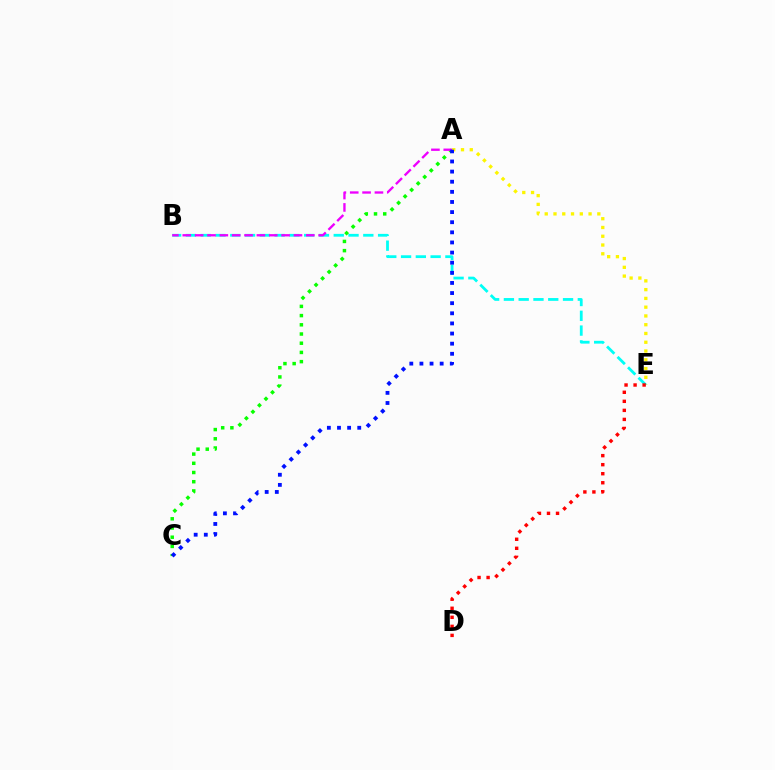{('A', 'E'): [{'color': '#fcf500', 'line_style': 'dotted', 'thickness': 2.38}], ('B', 'E'): [{'color': '#00fff6', 'line_style': 'dashed', 'thickness': 2.01}], ('A', 'C'): [{'color': '#08ff00', 'line_style': 'dotted', 'thickness': 2.5}, {'color': '#0010ff', 'line_style': 'dotted', 'thickness': 2.75}], ('A', 'B'): [{'color': '#ee00ff', 'line_style': 'dashed', 'thickness': 1.68}], ('D', 'E'): [{'color': '#ff0000', 'line_style': 'dotted', 'thickness': 2.46}]}